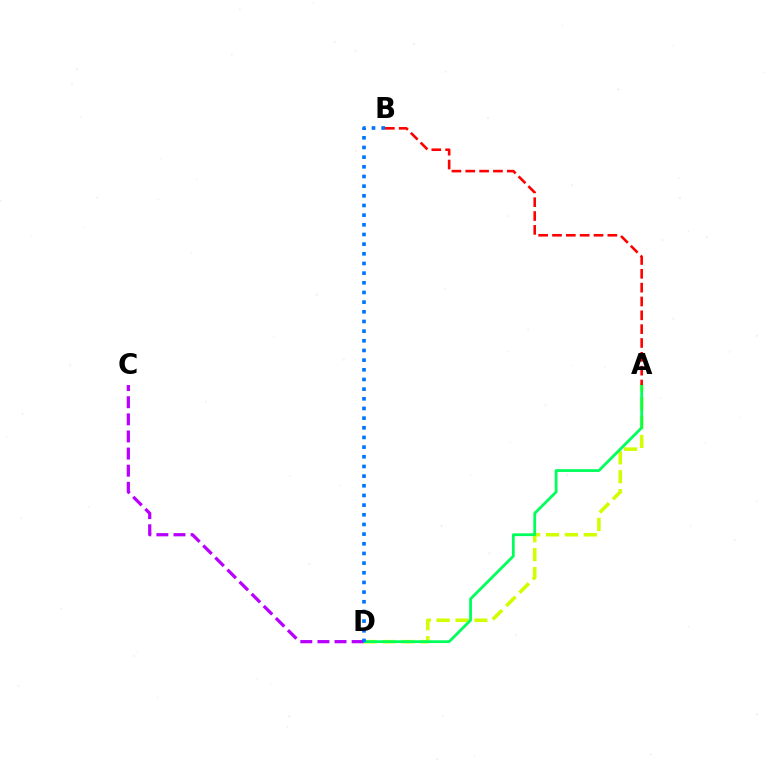{('A', 'D'): [{'color': '#d1ff00', 'line_style': 'dashed', 'thickness': 2.56}, {'color': '#00ff5c', 'line_style': 'solid', 'thickness': 1.99}], ('C', 'D'): [{'color': '#b900ff', 'line_style': 'dashed', 'thickness': 2.32}], ('B', 'D'): [{'color': '#0074ff', 'line_style': 'dotted', 'thickness': 2.63}], ('A', 'B'): [{'color': '#ff0000', 'line_style': 'dashed', 'thickness': 1.88}]}